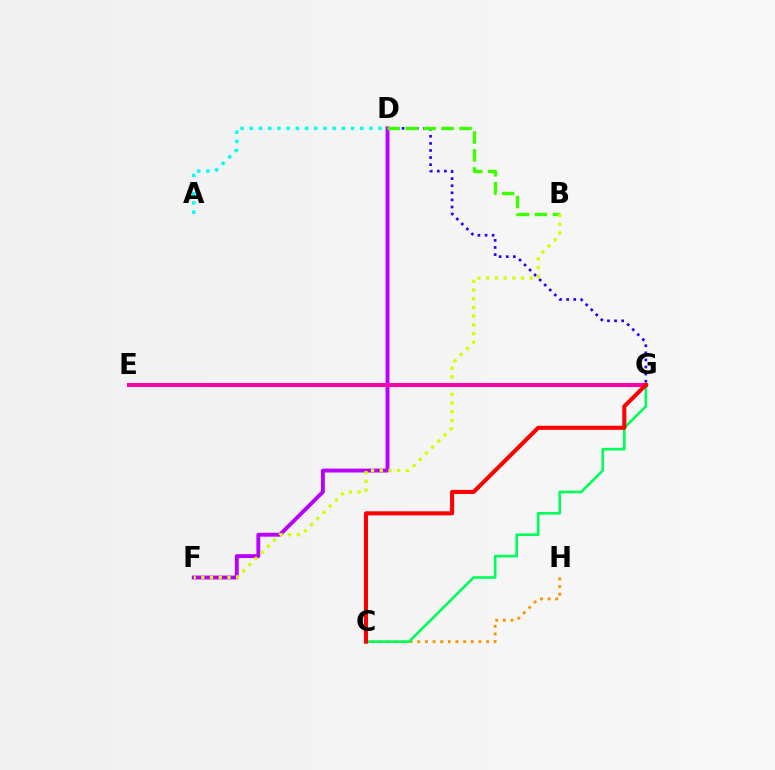{('D', 'F'): [{'color': '#b900ff', 'line_style': 'solid', 'thickness': 2.8}], ('D', 'G'): [{'color': '#2500ff', 'line_style': 'dotted', 'thickness': 1.93}], ('B', 'D'): [{'color': '#3dff00', 'line_style': 'dashed', 'thickness': 2.44}], ('E', 'G'): [{'color': '#0074ff', 'line_style': 'solid', 'thickness': 1.63}, {'color': '#ff00ac', 'line_style': 'solid', 'thickness': 2.88}], ('C', 'H'): [{'color': '#ff9400', 'line_style': 'dotted', 'thickness': 2.08}], ('C', 'G'): [{'color': '#00ff5c', 'line_style': 'solid', 'thickness': 1.91}, {'color': '#ff0000', 'line_style': 'solid', 'thickness': 2.93}], ('B', 'F'): [{'color': '#d1ff00', 'line_style': 'dotted', 'thickness': 2.37}], ('A', 'D'): [{'color': '#00fff6', 'line_style': 'dotted', 'thickness': 2.5}]}